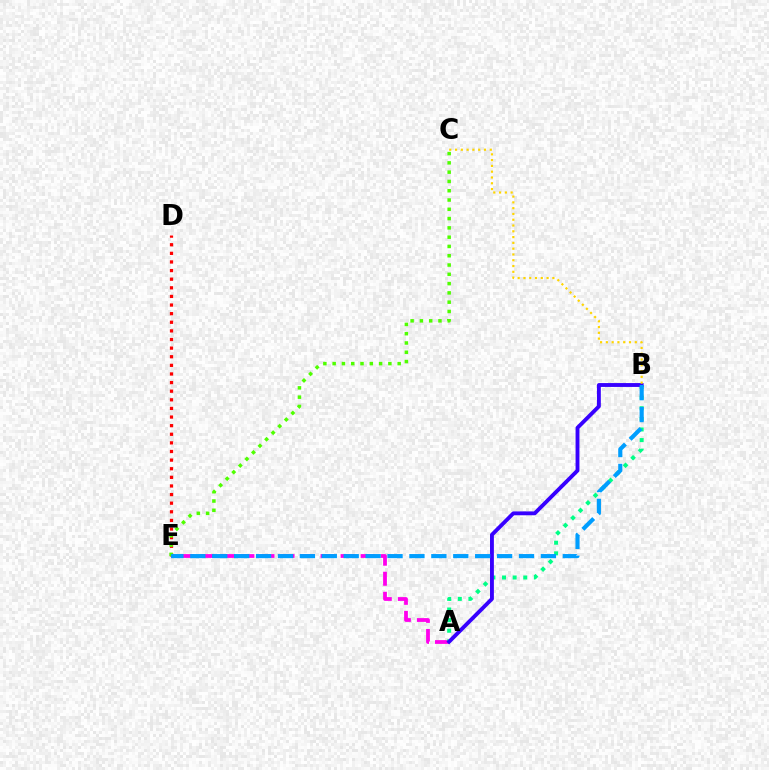{('A', 'E'): [{'color': '#ff00ed', 'line_style': 'dashed', 'thickness': 2.72}], ('A', 'B'): [{'color': '#00ff86', 'line_style': 'dotted', 'thickness': 2.89}, {'color': '#3700ff', 'line_style': 'solid', 'thickness': 2.79}], ('D', 'E'): [{'color': '#ff0000', 'line_style': 'dotted', 'thickness': 2.34}], ('B', 'C'): [{'color': '#ffd500', 'line_style': 'dotted', 'thickness': 1.57}], ('C', 'E'): [{'color': '#4fff00', 'line_style': 'dotted', 'thickness': 2.52}], ('B', 'E'): [{'color': '#009eff', 'line_style': 'dashed', 'thickness': 2.98}]}